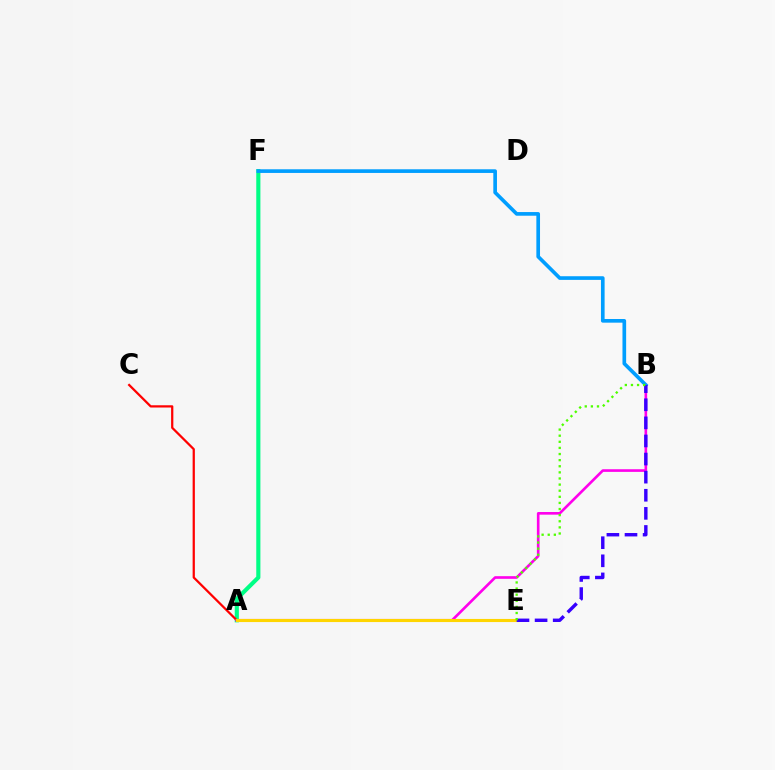{('A', 'F'): [{'color': '#00ff86', 'line_style': 'solid', 'thickness': 2.98}], ('A', 'C'): [{'color': '#ff0000', 'line_style': 'solid', 'thickness': 1.61}], ('A', 'B'): [{'color': '#ff00ed', 'line_style': 'solid', 'thickness': 1.9}], ('A', 'E'): [{'color': '#ffd500', 'line_style': 'solid', 'thickness': 2.25}], ('B', 'F'): [{'color': '#009eff', 'line_style': 'solid', 'thickness': 2.64}], ('B', 'E'): [{'color': '#3700ff', 'line_style': 'dashed', 'thickness': 2.46}, {'color': '#4fff00', 'line_style': 'dotted', 'thickness': 1.66}]}